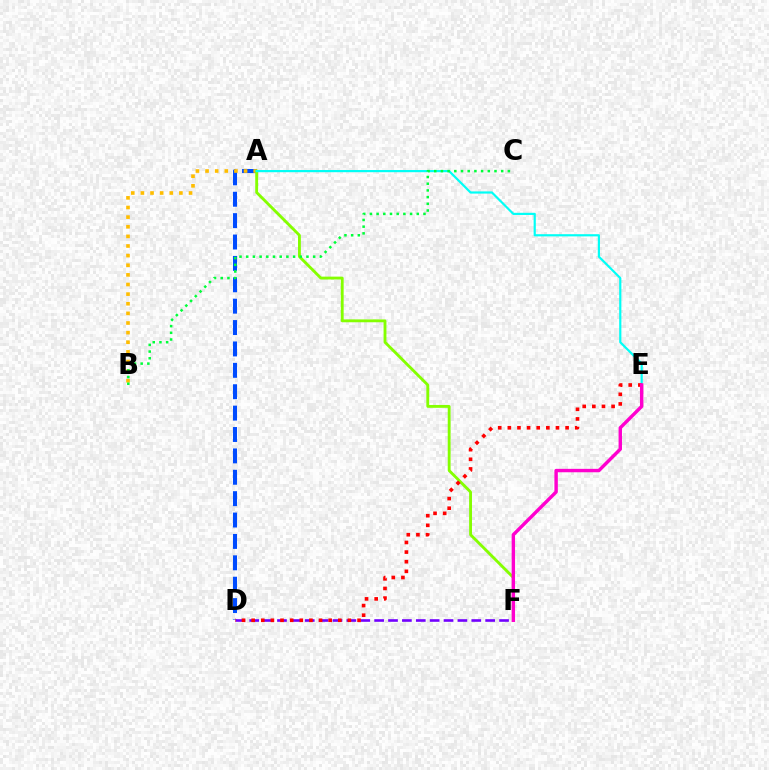{('A', 'D'): [{'color': '#004bff', 'line_style': 'dashed', 'thickness': 2.91}], ('A', 'B'): [{'color': '#ffbd00', 'line_style': 'dotted', 'thickness': 2.62}], ('D', 'F'): [{'color': '#7200ff', 'line_style': 'dashed', 'thickness': 1.89}], ('A', 'F'): [{'color': '#84ff00', 'line_style': 'solid', 'thickness': 2.06}], ('A', 'E'): [{'color': '#00fff6', 'line_style': 'solid', 'thickness': 1.57}], ('D', 'E'): [{'color': '#ff0000', 'line_style': 'dotted', 'thickness': 2.62}], ('B', 'C'): [{'color': '#00ff39', 'line_style': 'dotted', 'thickness': 1.82}], ('E', 'F'): [{'color': '#ff00cf', 'line_style': 'solid', 'thickness': 2.46}]}